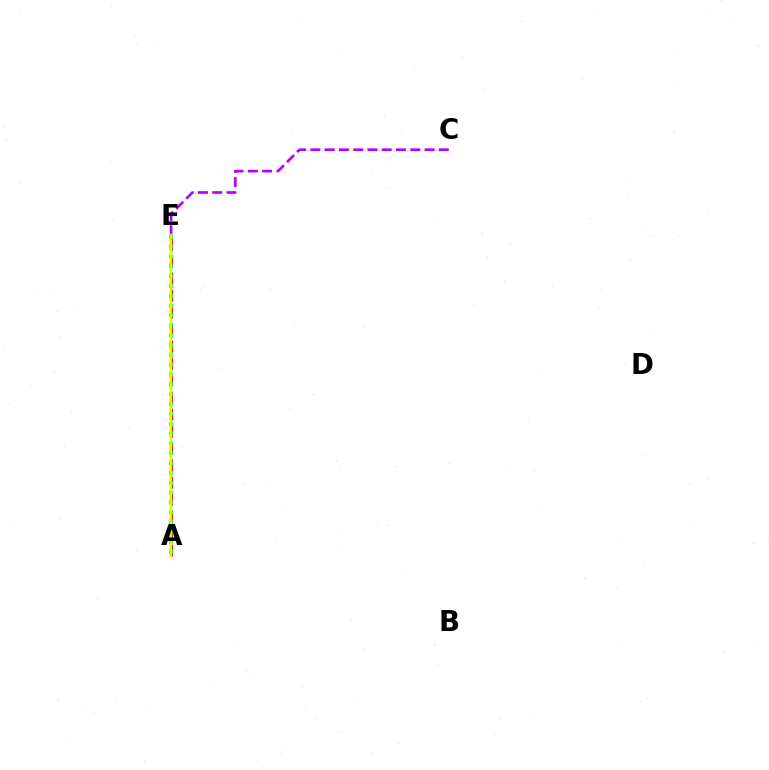{('A', 'E'): [{'color': '#ff0000', 'line_style': 'dashed', 'thickness': 2.31}, {'color': '#0074ff', 'line_style': 'dotted', 'thickness': 1.61}, {'color': '#00ff5c', 'line_style': 'dotted', 'thickness': 2.67}, {'color': '#d1ff00', 'line_style': 'solid', 'thickness': 1.66}], ('C', 'E'): [{'color': '#b900ff', 'line_style': 'dashed', 'thickness': 1.94}]}